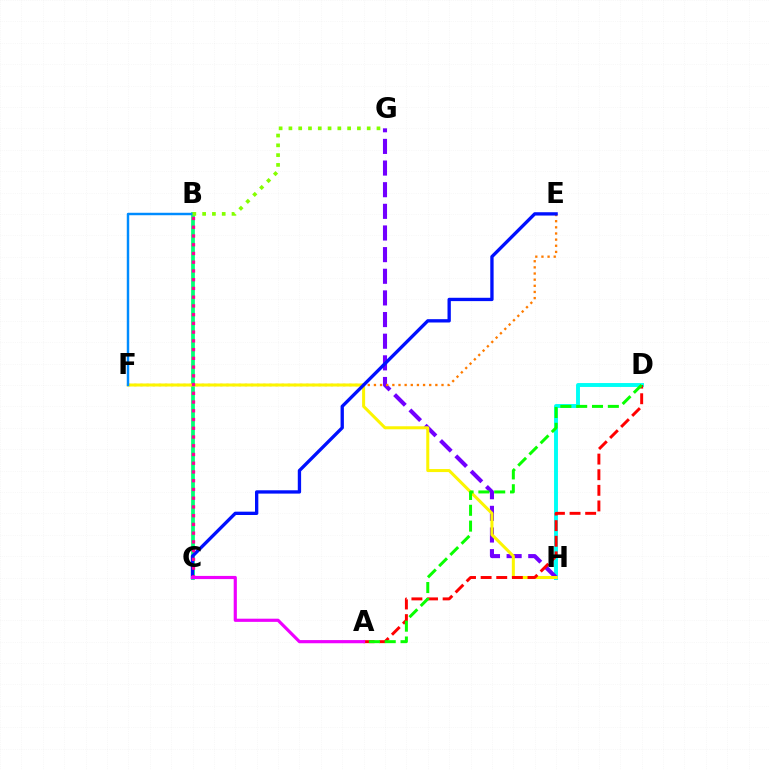{('D', 'H'): [{'color': '#00fff6', 'line_style': 'solid', 'thickness': 2.81}], ('B', 'C'): [{'color': '#00ff74', 'line_style': 'solid', 'thickness': 2.69}, {'color': '#ff0094', 'line_style': 'dotted', 'thickness': 2.37}], ('G', 'H'): [{'color': '#7200ff', 'line_style': 'dashed', 'thickness': 2.94}], ('E', 'F'): [{'color': '#ff7c00', 'line_style': 'dotted', 'thickness': 1.67}], ('F', 'H'): [{'color': '#fcf500', 'line_style': 'solid', 'thickness': 2.18}], ('B', 'F'): [{'color': '#008cff', 'line_style': 'solid', 'thickness': 1.76}], ('C', 'E'): [{'color': '#0010ff', 'line_style': 'solid', 'thickness': 2.4}], ('A', 'D'): [{'color': '#ff0000', 'line_style': 'dashed', 'thickness': 2.12}, {'color': '#08ff00', 'line_style': 'dashed', 'thickness': 2.15}], ('B', 'G'): [{'color': '#84ff00', 'line_style': 'dotted', 'thickness': 2.66}], ('A', 'C'): [{'color': '#ee00ff', 'line_style': 'solid', 'thickness': 2.28}]}